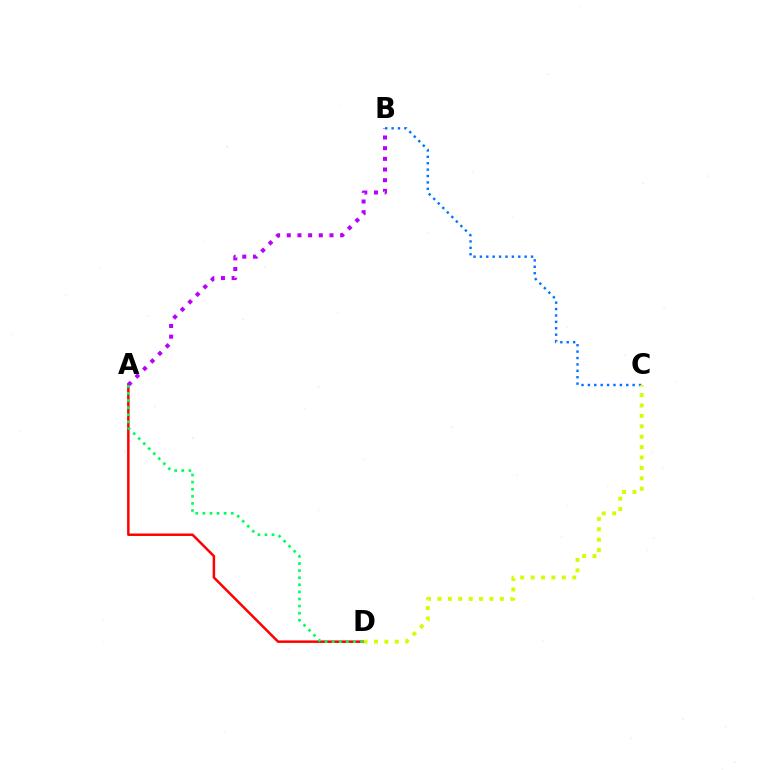{('A', 'D'): [{'color': '#ff0000', 'line_style': 'solid', 'thickness': 1.79}, {'color': '#00ff5c', 'line_style': 'dotted', 'thickness': 1.93}], ('A', 'B'): [{'color': '#b900ff', 'line_style': 'dotted', 'thickness': 2.9}], ('B', 'C'): [{'color': '#0074ff', 'line_style': 'dotted', 'thickness': 1.74}], ('C', 'D'): [{'color': '#d1ff00', 'line_style': 'dotted', 'thickness': 2.83}]}